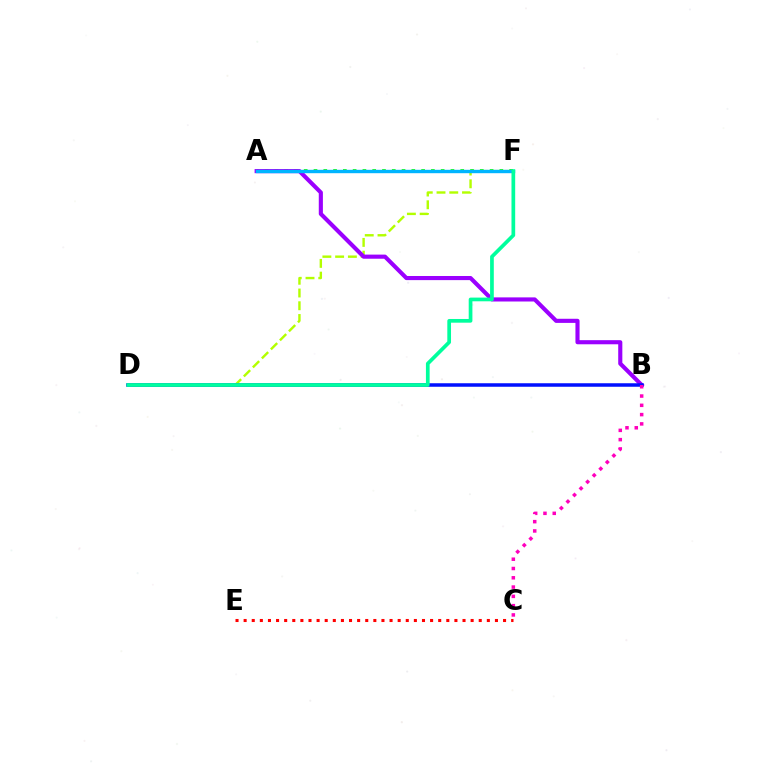{('D', 'F'): [{'color': '#b3ff00', 'line_style': 'dashed', 'thickness': 1.73}, {'color': '#00ff9d', 'line_style': 'solid', 'thickness': 2.67}], ('C', 'E'): [{'color': '#ff0000', 'line_style': 'dotted', 'thickness': 2.2}], ('A', 'F'): [{'color': '#ffa500', 'line_style': 'dotted', 'thickness': 2.17}, {'color': '#08ff00', 'line_style': 'dotted', 'thickness': 2.66}, {'color': '#00b5ff', 'line_style': 'solid', 'thickness': 2.43}], ('A', 'B'): [{'color': '#9b00ff', 'line_style': 'solid', 'thickness': 2.97}], ('B', 'D'): [{'color': '#0010ff', 'line_style': 'solid', 'thickness': 2.52}], ('B', 'C'): [{'color': '#ff00bd', 'line_style': 'dotted', 'thickness': 2.52}]}